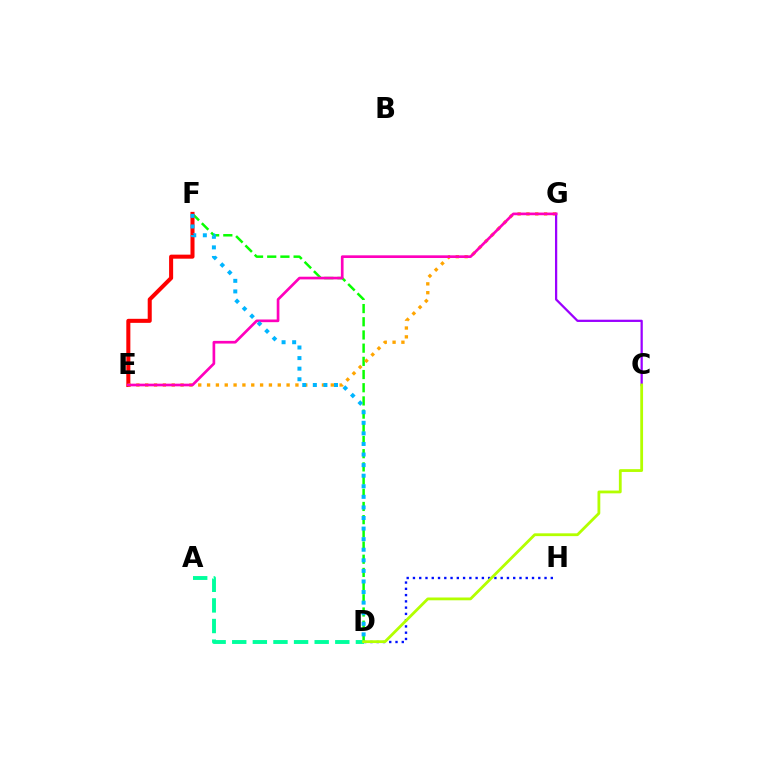{('D', 'F'): [{'color': '#08ff00', 'line_style': 'dashed', 'thickness': 1.79}, {'color': '#00b5ff', 'line_style': 'dotted', 'thickness': 2.87}], ('E', 'F'): [{'color': '#ff0000', 'line_style': 'solid', 'thickness': 2.91}], ('E', 'G'): [{'color': '#ffa500', 'line_style': 'dotted', 'thickness': 2.4}, {'color': '#ff00bd', 'line_style': 'solid', 'thickness': 1.93}], ('D', 'H'): [{'color': '#0010ff', 'line_style': 'dotted', 'thickness': 1.7}], ('C', 'G'): [{'color': '#9b00ff', 'line_style': 'solid', 'thickness': 1.62}], ('A', 'D'): [{'color': '#00ff9d', 'line_style': 'dashed', 'thickness': 2.8}], ('C', 'D'): [{'color': '#b3ff00', 'line_style': 'solid', 'thickness': 2.02}]}